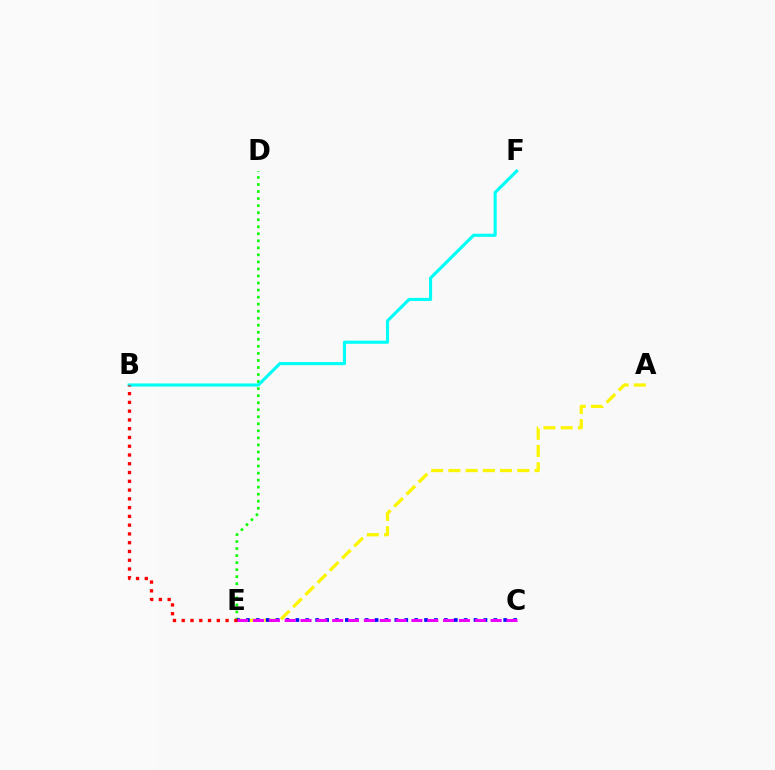{('D', 'E'): [{'color': '#08ff00', 'line_style': 'dotted', 'thickness': 1.91}], ('A', 'E'): [{'color': '#fcf500', 'line_style': 'dashed', 'thickness': 2.34}], ('B', 'F'): [{'color': '#00fff6', 'line_style': 'solid', 'thickness': 2.24}], ('C', 'E'): [{'color': '#0010ff', 'line_style': 'dotted', 'thickness': 2.69}, {'color': '#ee00ff', 'line_style': 'dashed', 'thickness': 2.15}], ('B', 'E'): [{'color': '#ff0000', 'line_style': 'dotted', 'thickness': 2.38}]}